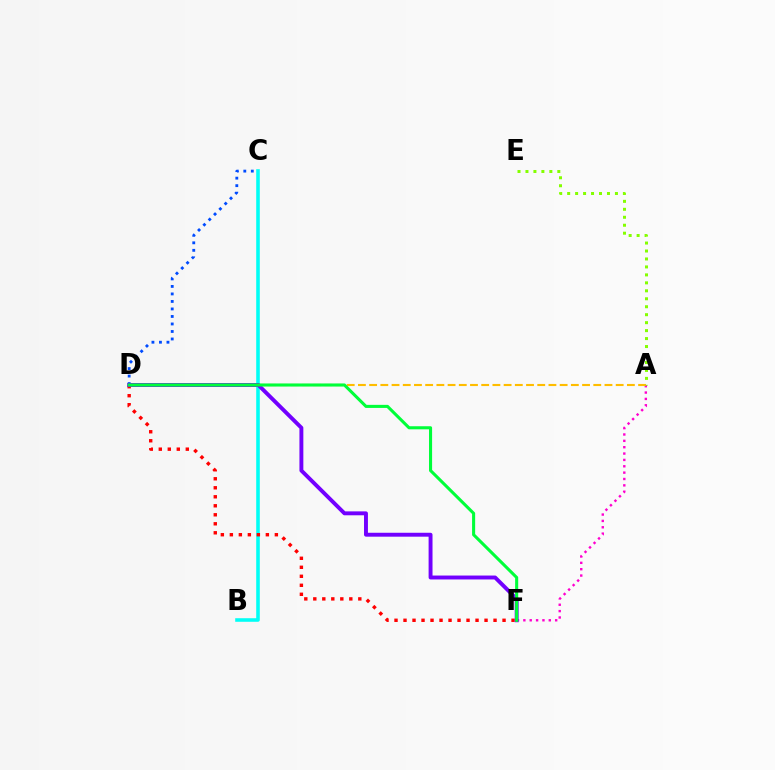{('A', 'F'): [{'color': '#ff00cf', 'line_style': 'dotted', 'thickness': 1.73}], ('C', 'D'): [{'color': '#004bff', 'line_style': 'dotted', 'thickness': 2.04}], ('B', 'C'): [{'color': '#00fff6', 'line_style': 'solid', 'thickness': 2.57}], ('D', 'F'): [{'color': '#ff0000', 'line_style': 'dotted', 'thickness': 2.45}, {'color': '#7200ff', 'line_style': 'solid', 'thickness': 2.82}, {'color': '#00ff39', 'line_style': 'solid', 'thickness': 2.22}], ('A', 'D'): [{'color': '#ffbd00', 'line_style': 'dashed', 'thickness': 1.52}], ('A', 'E'): [{'color': '#84ff00', 'line_style': 'dotted', 'thickness': 2.16}]}